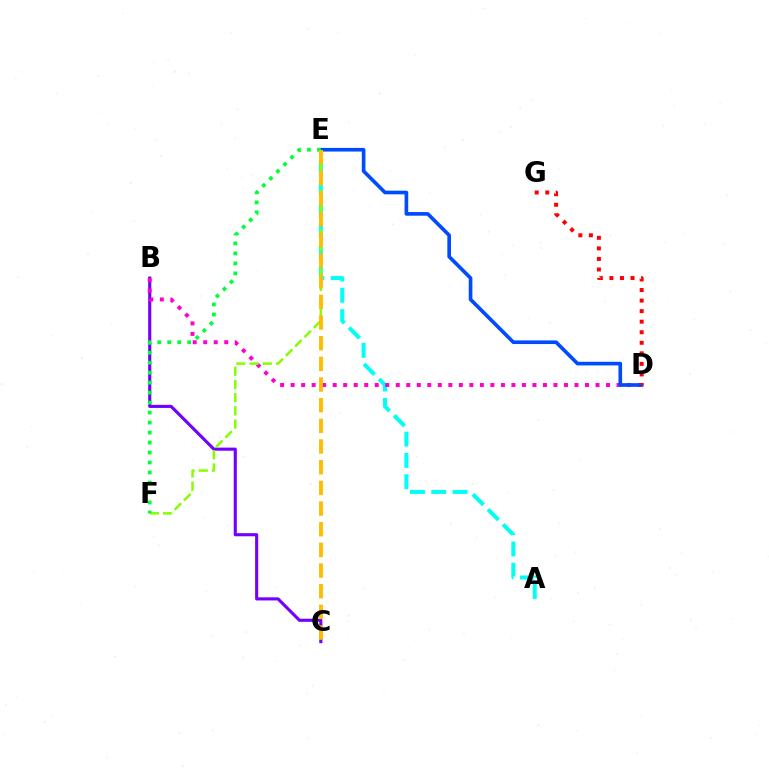{('B', 'C'): [{'color': '#7200ff', 'line_style': 'solid', 'thickness': 2.24}], ('A', 'E'): [{'color': '#00fff6', 'line_style': 'dashed', 'thickness': 2.89}], ('B', 'D'): [{'color': '#ff00cf', 'line_style': 'dotted', 'thickness': 2.86}], ('D', 'E'): [{'color': '#004bff', 'line_style': 'solid', 'thickness': 2.63}], ('E', 'F'): [{'color': '#84ff00', 'line_style': 'dashed', 'thickness': 1.79}, {'color': '#00ff39', 'line_style': 'dotted', 'thickness': 2.71}], ('C', 'E'): [{'color': '#ffbd00', 'line_style': 'dashed', 'thickness': 2.81}], ('D', 'G'): [{'color': '#ff0000', 'line_style': 'dotted', 'thickness': 2.87}]}